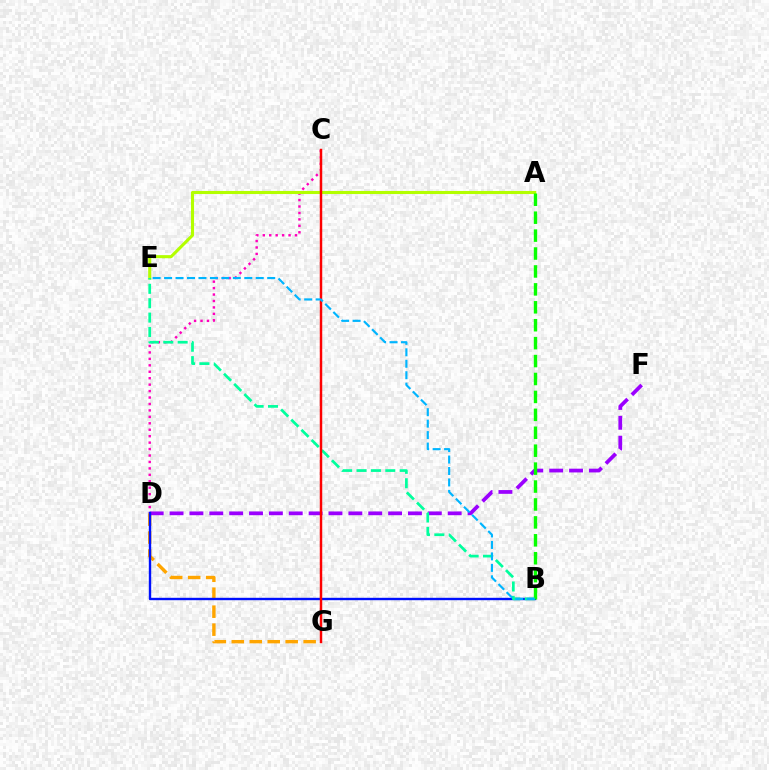{('C', 'D'): [{'color': '#ff00bd', 'line_style': 'dotted', 'thickness': 1.75}], ('D', 'G'): [{'color': '#ffa500', 'line_style': 'dashed', 'thickness': 2.44}], ('D', 'F'): [{'color': '#9b00ff', 'line_style': 'dashed', 'thickness': 2.7}], ('B', 'D'): [{'color': '#0010ff', 'line_style': 'solid', 'thickness': 1.72}], ('A', 'E'): [{'color': '#b3ff00', 'line_style': 'solid', 'thickness': 2.22}], ('A', 'B'): [{'color': '#08ff00', 'line_style': 'dashed', 'thickness': 2.43}], ('B', 'E'): [{'color': '#00ff9d', 'line_style': 'dashed', 'thickness': 1.95}, {'color': '#00b5ff', 'line_style': 'dashed', 'thickness': 1.56}], ('C', 'G'): [{'color': '#ff0000', 'line_style': 'solid', 'thickness': 1.77}]}